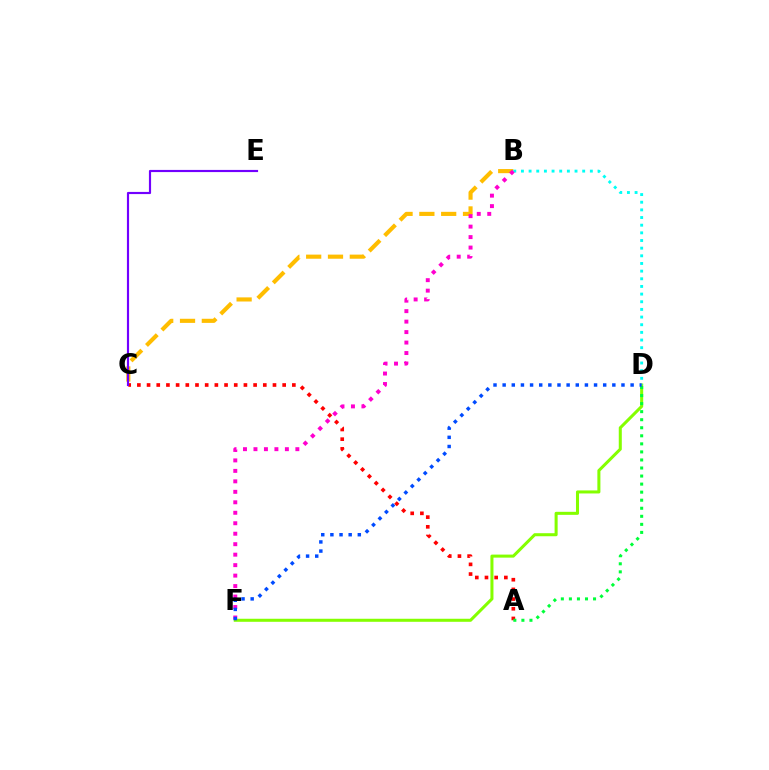{('A', 'C'): [{'color': '#ff0000', 'line_style': 'dotted', 'thickness': 2.63}], ('D', 'F'): [{'color': '#84ff00', 'line_style': 'solid', 'thickness': 2.19}, {'color': '#004bff', 'line_style': 'dotted', 'thickness': 2.48}], ('A', 'D'): [{'color': '#00ff39', 'line_style': 'dotted', 'thickness': 2.19}], ('B', 'C'): [{'color': '#ffbd00', 'line_style': 'dashed', 'thickness': 2.96}], ('C', 'E'): [{'color': '#7200ff', 'line_style': 'solid', 'thickness': 1.56}], ('B', 'D'): [{'color': '#00fff6', 'line_style': 'dotted', 'thickness': 2.08}], ('B', 'F'): [{'color': '#ff00cf', 'line_style': 'dotted', 'thickness': 2.85}]}